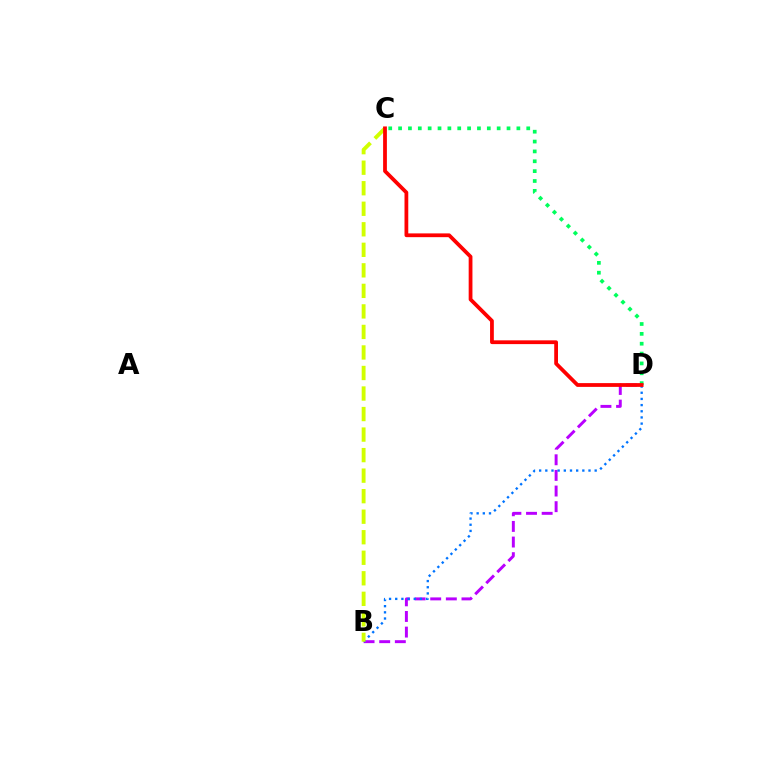{('B', 'D'): [{'color': '#b900ff', 'line_style': 'dashed', 'thickness': 2.12}, {'color': '#0074ff', 'line_style': 'dotted', 'thickness': 1.68}], ('C', 'D'): [{'color': '#00ff5c', 'line_style': 'dotted', 'thickness': 2.68}, {'color': '#ff0000', 'line_style': 'solid', 'thickness': 2.71}], ('B', 'C'): [{'color': '#d1ff00', 'line_style': 'dashed', 'thickness': 2.79}]}